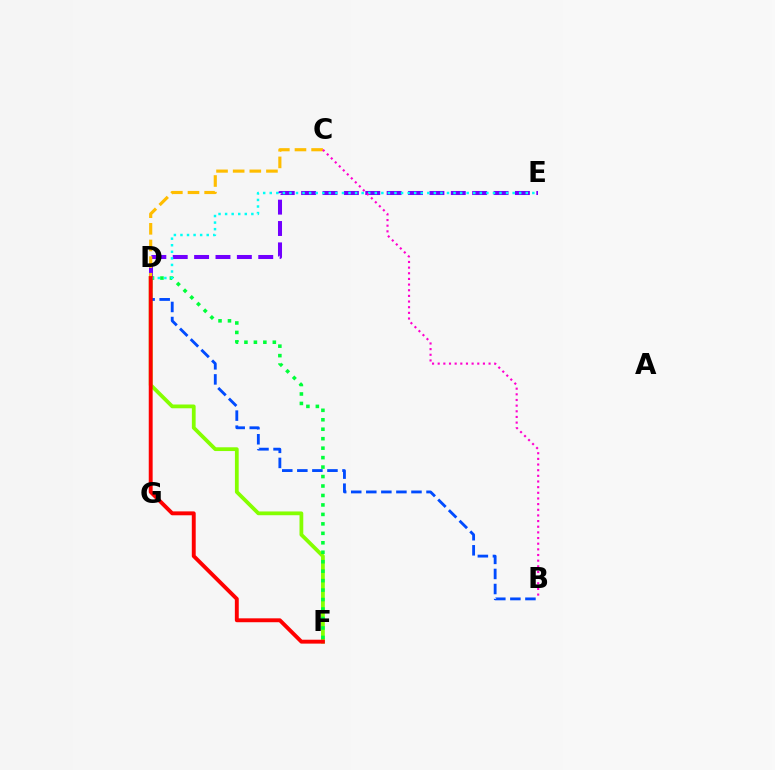{('D', 'F'): [{'color': '#84ff00', 'line_style': 'solid', 'thickness': 2.71}, {'color': '#00ff39', 'line_style': 'dotted', 'thickness': 2.57}, {'color': '#ff0000', 'line_style': 'solid', 'thickness': 2.81}], ('B', 'D'): [{'color': '#004bff', 'line_style': 'dashed', 'thickness': 2.05}], ('D', 'E'): [{'color': '#7200ff', 'line_style': 'dashed', 'thickness': 2.9}, {'color': '#00fff6', 'line_style': 'dotted', 'thickness': 1.78}], ('C', 'D'): [{'color': '#ffbd00', 'line_style': 'dashed', 'thickness': 2.26}], ('B', 'C'): [{'color': '#ff00cf', 'line_style': 'dotted', 'thickness': 1.54}]}